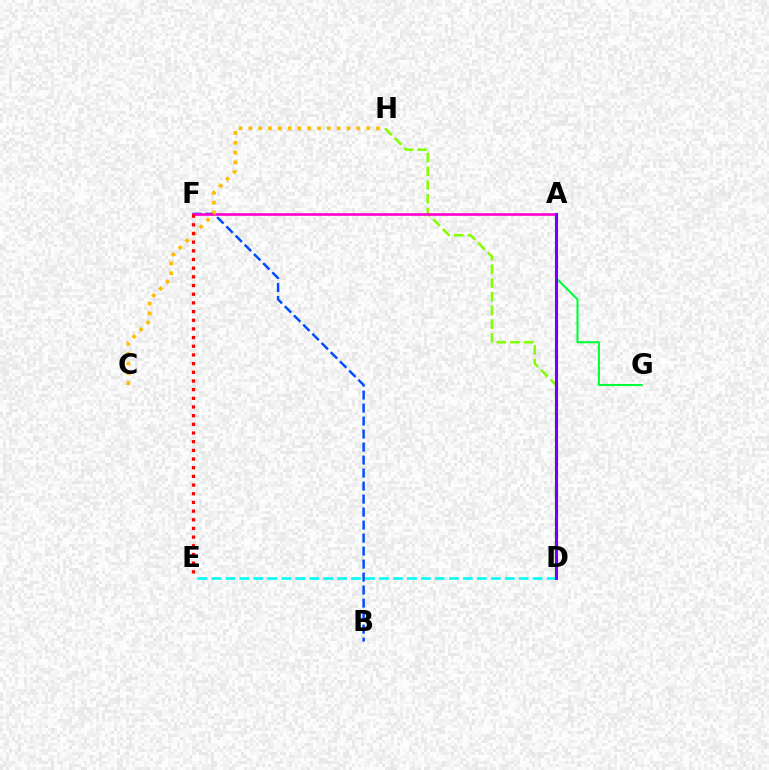{('D', 'H'): [{'color': '#84ff00', 'line_style': 'dashed', 'thickness': 1.86}], ('D', 'E'): [{'color': '#00fff6', 'line_style': 'dashed', 'thickness': 1.9}], ('B', 'F'): [{'color': '#004bff', 'line_style': 'dashed', 'thickness': 1.77}], ('A', 'G'): [{'color': '#00ff39', 'line_style': 'solid', 'thickness': 1.51}], ('A', 'F'): [{'color': '#ff00cf', 'line_style': 'solid', 'thickness': 1.9}], ('C', 'H'): [{'color': '#ffbd00', 'line_style': 'dotted', 'thickness': 2.67}], ('E', 'F'): [{'color': '#ff0000', 'line_style': 'dotted', 'thickness': 2.36}], ('A', 'D'): [{'color': '#7200ff', 'line_style': 'solid', 'thickness': 2.24}]}